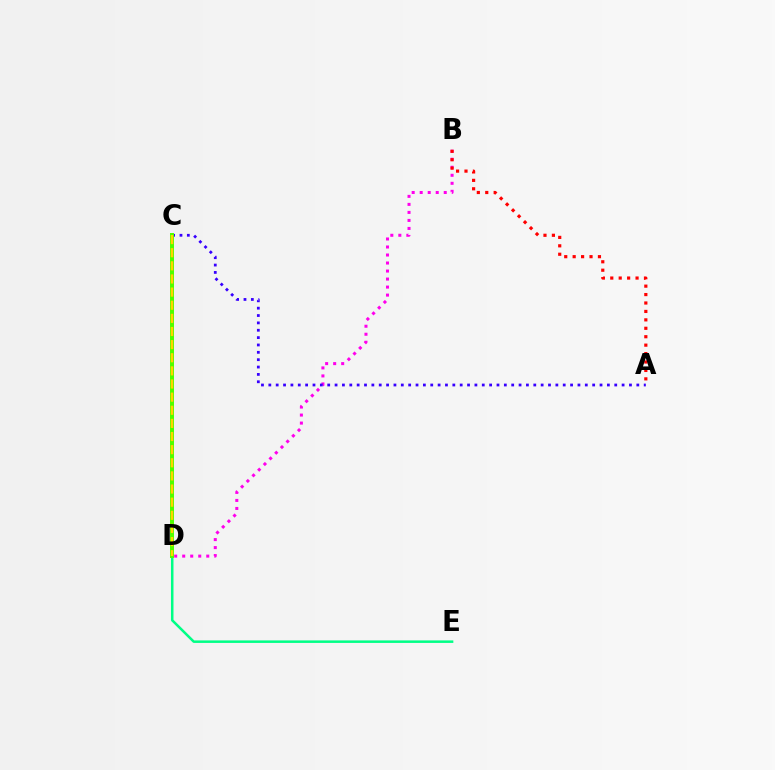{('B', 'D'): [{'color': '#ff00ed', 'line_style': 'dotted', 'thickness': 2.18}], ('A', 'C'): [{'color': '#3700ff', 'line_style': 'dotted', 'thickness': 2.0}], ('D', 'E'): [{'color': '#00ff86', 'line_style': 'solid', 'thickness': 1.81}], ('C', 'D'): [{'color': '#009eff', 'line_style': 'dashed', 'thickness': 1.73}, {'color': '#4fff00', 'line_style': 'solid', 'thickness': 2.88}, {'color': '#ffd500', 'line_style': 'dashed', 'thickness': 1.78}], ('A', 'B'): [{'color': '#ff0000', 'line_style': 'dotted', 'thickness': 2.29}]}